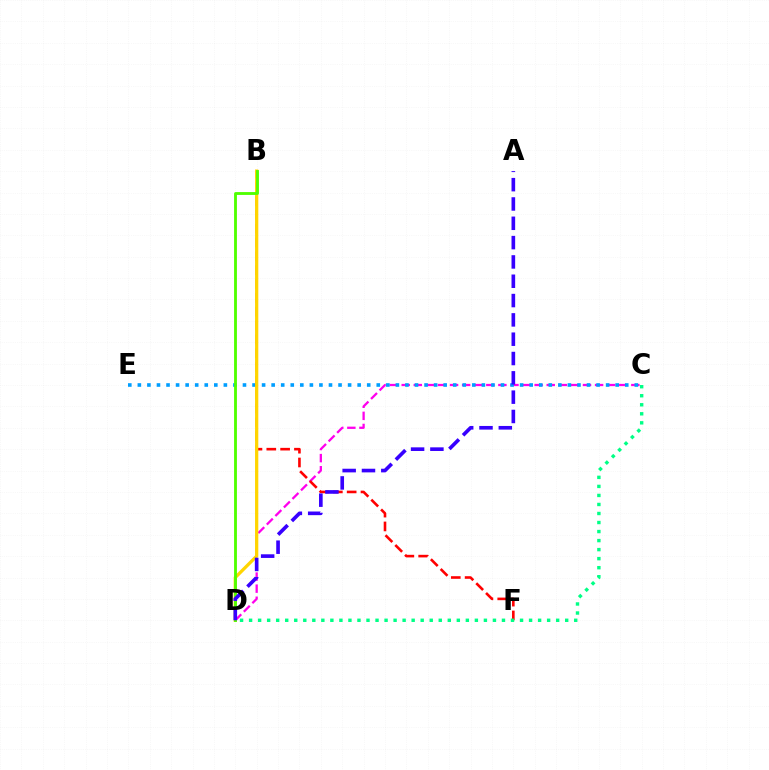{('C', 'D'): [{'color': '#ff00ed', 'line_style': 'dashed', 'thickness': 1.64}, {'color': '#00ff86', 'line_style': 'dotted', 'thickness': 2.45}], ('C', 'E'): [{'color': '#009eff', 'line_style': 'dotted', 'thickness': 2.6}], ('B', 'F'): [{'color': '#ff0000', 'line_style': 'dashed', 'thickness': 1.88}], ('B', 'D'): [{'color': '#ffd500', 'line_style': 'solid', 'thickness': 2.35}, {'color': '#4fff00', 'line_style': 'solid', 'thickness': 2.05}], ('A', 'D'): [{'color': '#3700ff', 'line_style': 'dashed', 'thickness': 2.62}]}